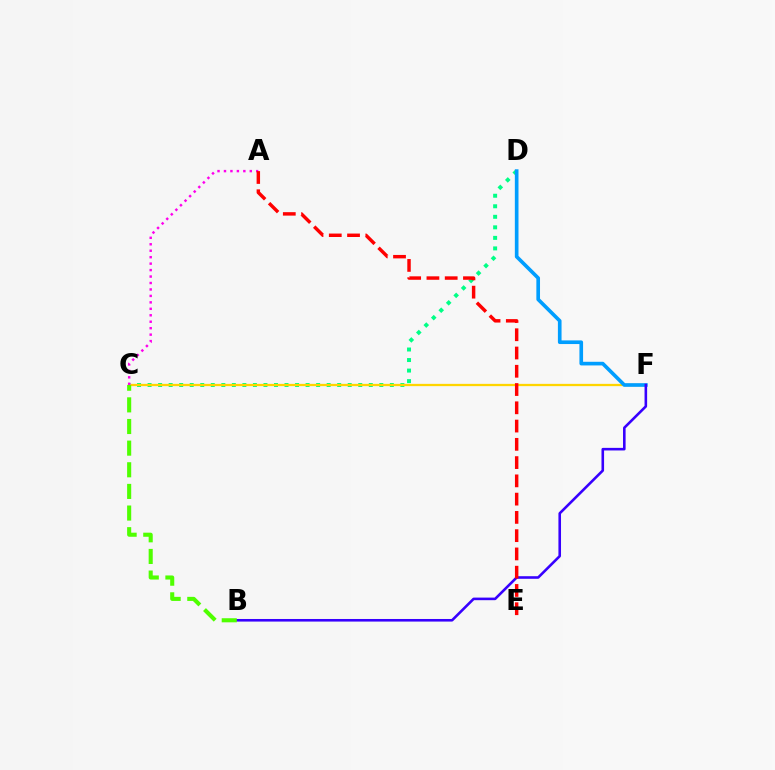{('C', 'D'): [{'color': '#00ff86', 'line_style': 'dotted', 'thickness': 2.86}], ('C', 'F'): [{'color': '#ffd500', 'line_style': 'solid', 'thickness': 1.64}], ('D', 'F'): [{'color': '#009eff', 'line_style': 'solid', 'thickness': 2.63}], ('A', 'C'): [{'color': '#ff00ed', 'line_style': 'dotted', 'thickness': 1.75}], ('B', 'F'): [{'color': '#3700ff', 'line_style': 'solid', 'thickness': 1.86}], ('B', 'C'): [{'color': '#4fff00', 'line_style': 'dashed', 'thickness': 2.94}], ('A', 'E'): [{'color': '#ff0000', 'line_style': 'dashed', 'thickness': 2.48}]}